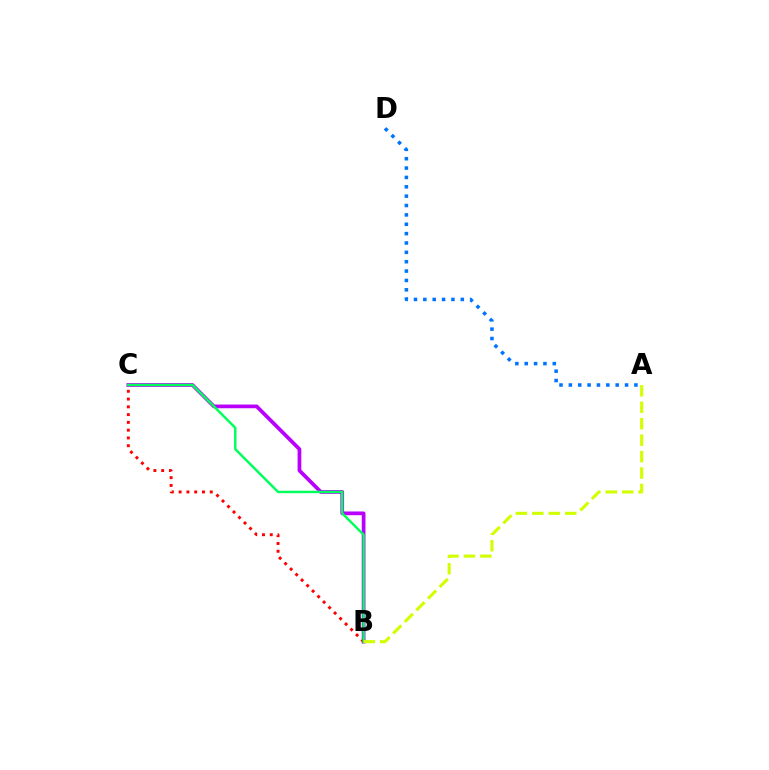{('B', 'C'): [{'color': '#b900ff', 'line_style': 'solid', 'thickness': 2.68}, {'color': '#ff0000', 'line_style': 'dotted', 'thickness': 2.11}, {'color': '#00ff5c', 'line_style': 'solid', 'thickness': 1.76}], ('A', 'D'): [{'color': '#0074ff', 'line_style': 'dotted', 'thickness': 2.54}], ('A', 'B'): [{'color': '#d1ff00', 'line_style': 'dashed', 'thickness': 2.23}]}